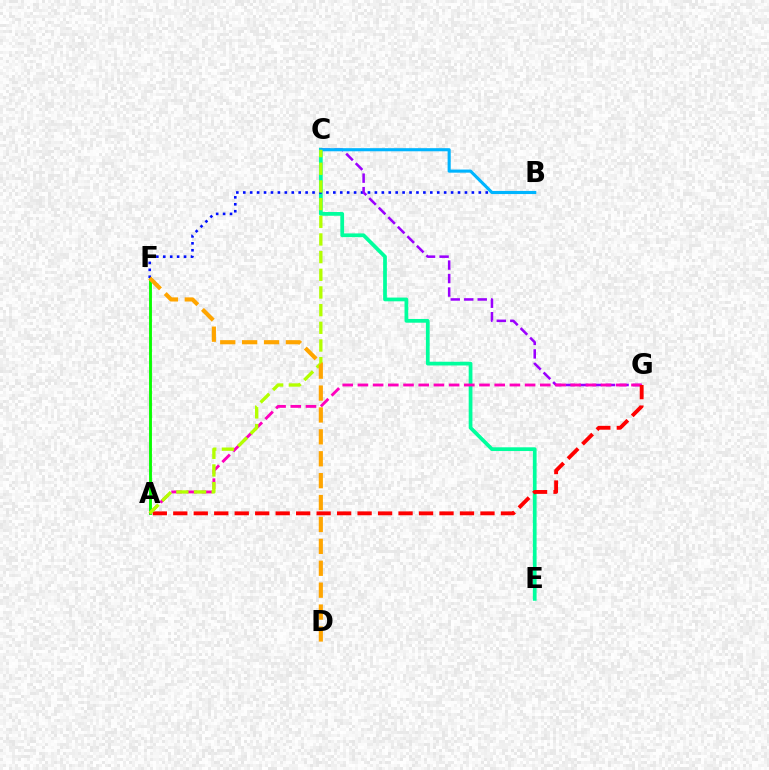{('C', 'E'): [{'color': '#00ff9d', 'line_style': 'solid', 'thickness': 2.69}], ('A', 'F'): [{'color': '#08ff00', 'line_style': 'solid', 'thickness': 2.07}], ('B', 'F'): [{'color': '#0010ff', 'line_style': 'dotted', 'thickness': 1.88}], ('C', 'G'): [{'color': '#9b00ff', 'line_style': 'dashed', 'thickness': 1.83}], ('A', 'G'): [{'color': '#ff00bd', 'line_style': 'dashed', 'thickness': 2.06}, {'color': '#ff0000', 'line_style': 'dashed', 'thickness': 2.78}], ('B', 'C'): [{'color': '#00b5ff', 'line_style': 'solid', 'thickness': 2.24}], ('A', 'C'): [{'color': '#b3ff00', 'line_style': 'dashed', 'thickness': 2.4}], ('D', 'F'): [{'color': '#ffa500', 'line_style': 'dashed', 'thickness': 2.97}]}